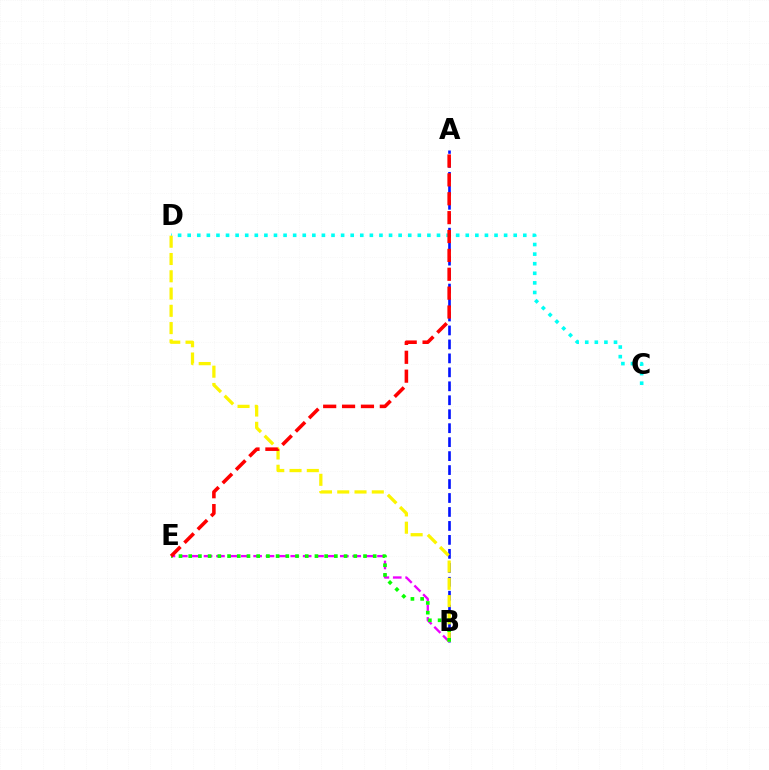{('A', 'B'): [{'color': '#0010ff', 'line_style': 'dashed', 'thickness': 1.9}], ('B', 'E'): [{'color': '#ee00ff', 'line_style': 'dashed', 'thickness': 1.68}, {'color': '#08ff00', 'line_style': 'dotted', 'thickness': 2.64}], ('C', 'D'): [{'color': '#00fff6', 'line_style': 'dotted', 'thickness': 2.61}], ('B', 'D'): [{'color': '#fcf500', 'line_style': 'dashed', 'thickness': 2.35}], ('A', 'E'): [{'color': '#ff0000', 'line_style': 'dashed', 'thickness': 2.56}]}